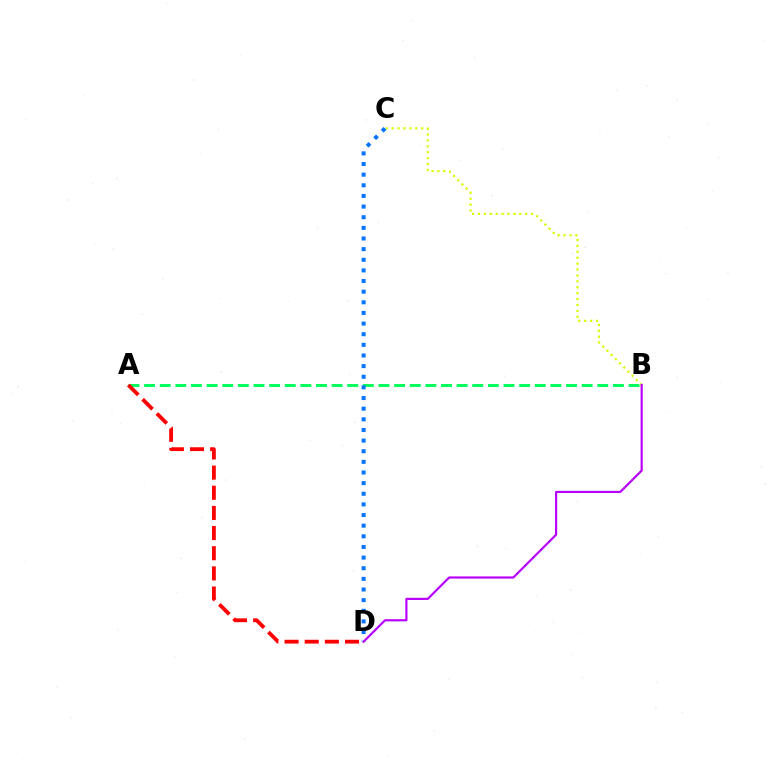{('A', 'B'): [{'color': '#00ff5c', 'line_style': 'dashed', 'thickness': 2.12}], ('A', 'D'): [{'color': '#ff0000', 'line_style': 'dashed', 'thickness': 2.74}], ('B', 'C'): [{'color': '#d1ff00', 'line_style': 'dotted', 'thickness': 1.6}], ('C', 'D'): [{'color': '#0074ff', 'line_style': 'dotted', 'thickness': 2.89}], ('B', 'D'): [{'color': '#b900ff', 'line_style': 'solid', 'thickness': 1.57}]}